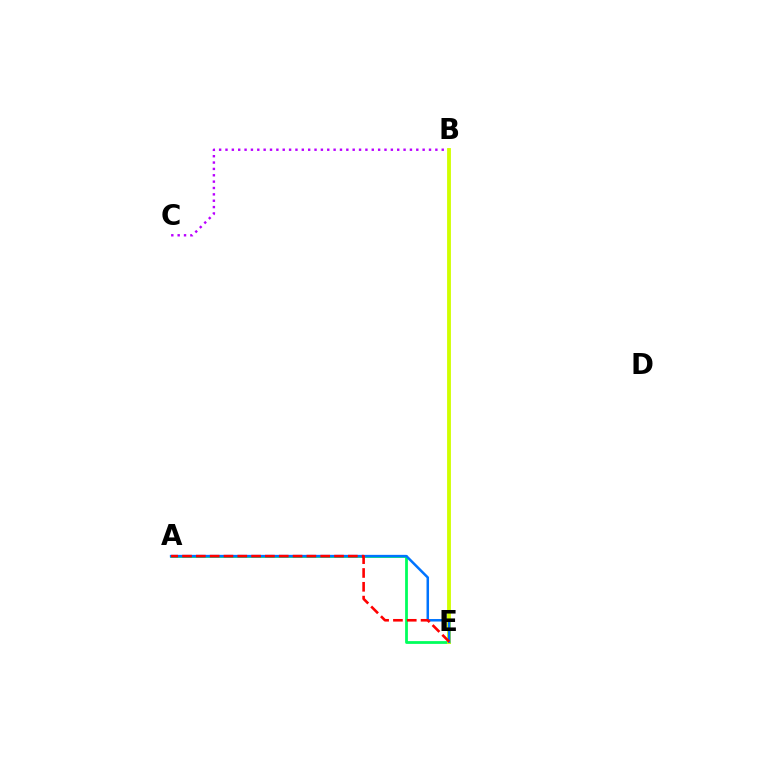{('A', 'E'): [{'color': '#00ff5c', 'line_style': 'solid', 'thickness': 2.0}, {'color': '#0074ff', 'line_style': 'solid', 'thickness': 1.81}, {'color': '#ff0000', 'line_style': 'dashed', 'thickness': 1.88}], ('B', 'C'): [{'color': '#b900ff', 'line_style': 'dotted', 'thickness': 1.73}], ('B', 'E'): [{'color': '#d1ff00', 'line_style': 'solid', 'thickness': 2.76}]}